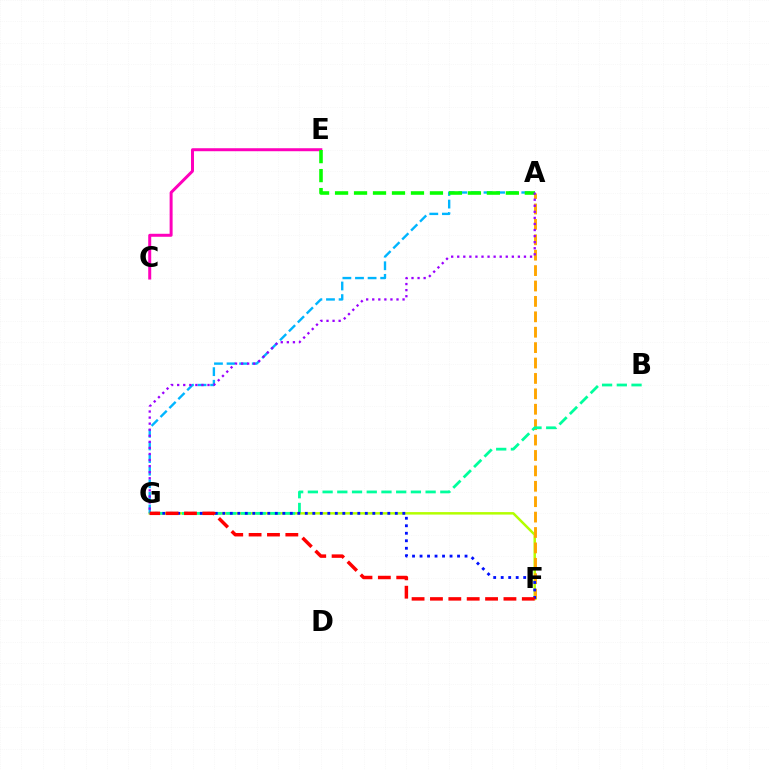{('F', 'G'): [{'color': '#b3ff00', 'line_style': 'solid', 'thickness': 1.79}, {'color': '#0010ff', 'line_style': 'dotted', 'thickness': 2.04}, {'color': '#ff0000', 'line_style': 'dashed', 'thickness': 2.5}], ('C', 'E'): [{'color': '#ff00bd', 'line_style': 'solid', 'thickness': 2.15}], ('A', 'F'): [{'color': '#ffa500', 'line_style': 'dashed', 'thickness': 2.09}], ('B', 'G'): [{'color': '#00ff9d', 'line_style': 'dashed', 'thickness': 2.0}], ('A', 'G'): [{'color': '#00b5ff', 'line_style': 'dashed', 'thickness': 1.71}, {'color': '#9b00ff', 'line_style': 'dotted', 'thickness': 1.65}], ('A', 'E'): [{'color': '#08ff00', 'line_style': 'dashed', 'thickness': 2.58}]}